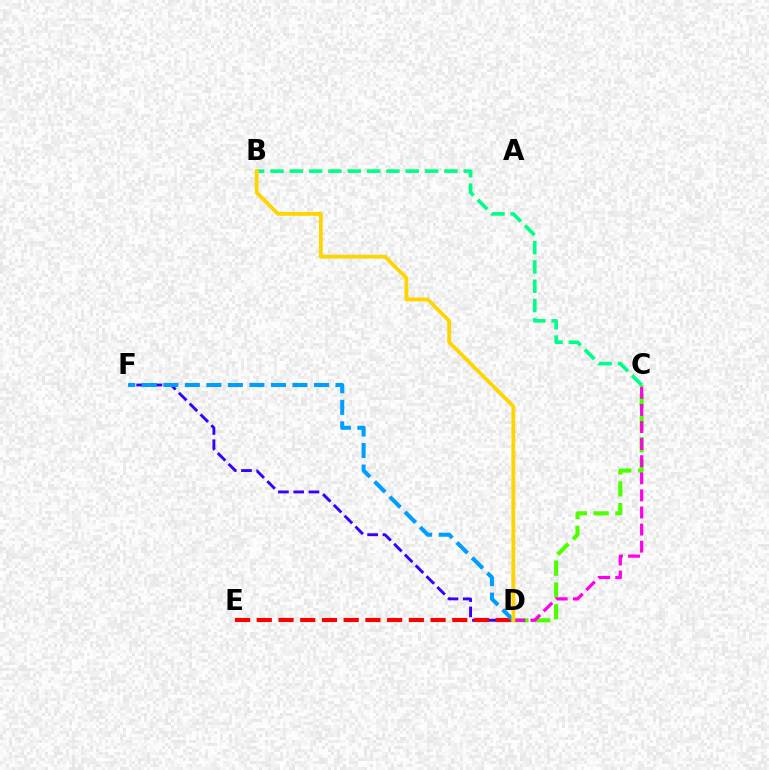{('D', 'F'): [{'color': '#3700ff', 'line_style': 'dashed', 'thickness': 2.08}, {'color': '#009eff', 'line_style': 'dashed', 'thickness': 2.92}], ('C', 'D'): [{'color': '#4fff00', 'line_style': 'dashed', 'thickness': 2.97}, {'color': '#ff00ed', 'line_style': 'dashed', 'thickness': 2.32}], ('B', 'C'): [{'color': '#00ff86', 'line_style': 'dashed', 'thickness': 2.62}], ('D', 'E'): [{'color': '#ff0000', 'line_style': 'dashed', 'thickness': 2.95}], ('B', 'D'): [{'color': '#ffd500', 'line_style': 'solid', 'thickness': 2.76}]}